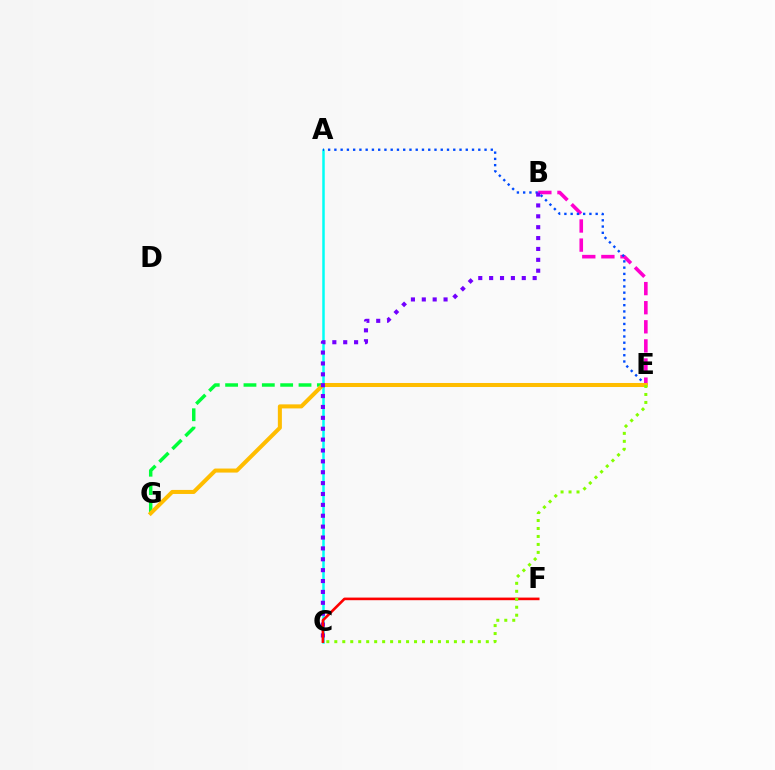{('B', 'E'): [{'color': '#ff00cf', 'line_style': 'dashed', 'thickness': 2.6}], ('A', 'C'): [{'color': '#00fff6', 'line_style': 'solid', 'thickness': 1.8}], ('E', 'G'): [{'color': '#00ff39', 'line_style': 'dashed', 'thickness': 2.49}, {'color': '#ffbd00', 'line_style': 'solid', 'thickness': 2.9}], ('A', 'E'): [{'color': '#004bff', 'line_style': 'dotted', 'thickness': 1.7}], ('B', 'C'): [{'color': '#7200ff', 'line_style': 'dotted', 'thickness': 2.96}], ('C', 'F'): [{'color': '#ff0000', 'line_style': 'solid', 'thickness': 1.89}], ('C', 'E'): [{'color': '#84ff00', 'line_style': 'dotted', 'thickness': 2.17}]}